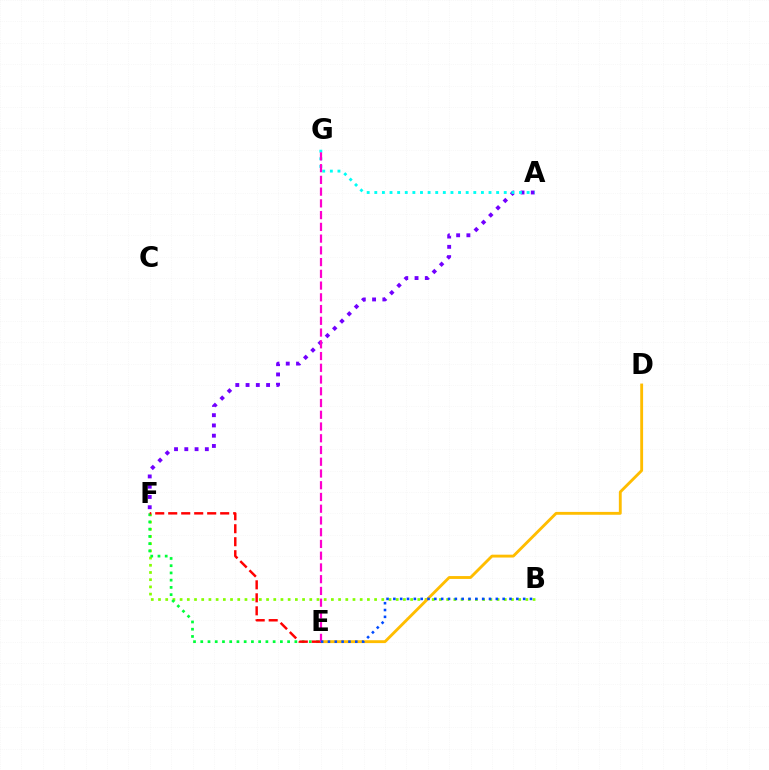{('A', 'F'): [{'color': '#7200ff', 'line_style': 'dotted', 'thickness': 2.79}], ('B', 'F'): [{'color': '#84ff00', 'line_style': 'dotted', 'thickness': 1.96}], ('E', 'F'): [{'color': '#00ff39', 'line_style': 'dotted', 'thickness': 1.97}, {'color': '#ff0000', 'line_style': 'dashed', 'thickness': 1.76}], ('D', 'E'): [{'color': '#ffbd00', 'line_style': 'solid', 'thickness': 2.06}], ('A', 'G'): [{'color': '#00fff6', 'line_style': 'dotted', 'thickness': 2.07}], ('E', 'G'): [{'color': '#ff00cf', 'line_style': 'dashed', 'thickness': 1.6}], ('B', 'E'): [{'color': '#004bff', 'line_style': 'dotted', 'thickness': 1.86}]}